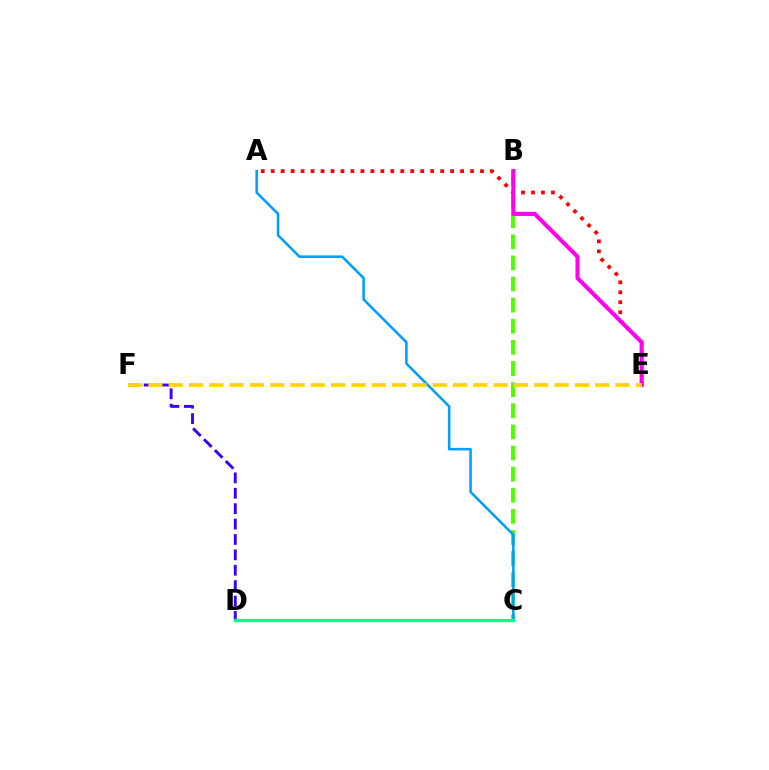{('B', 'C'): [{'color': '#4fff00', 'line_style': 'dashed', 'thickness': 2.87}], ('A', 'C'): [{'color': '#009eff', 'line_style': 'solid', 'thickness': 1.83}], ('D', 'F'): [{'color': '#3700ff', 'line_style': 'dashed', 'thickness': 2.09}], ('A', 'E'): [{'color': '#ff0000', 'line_style': 'dotted', 'thickness': 2.71}], ('B', 'E'): [{'color': '#ff00ed', 'line_style': 'solid', 'thickness': 2.94}], ('C', 'D'): [{'color': '#00ff86', 'line_style': 'solid', 'thickness': 2.34}], ('E', 'F'): [{'color': '#ffd500', 'line_style': 'dashed', 'thickness': 2.76}]}